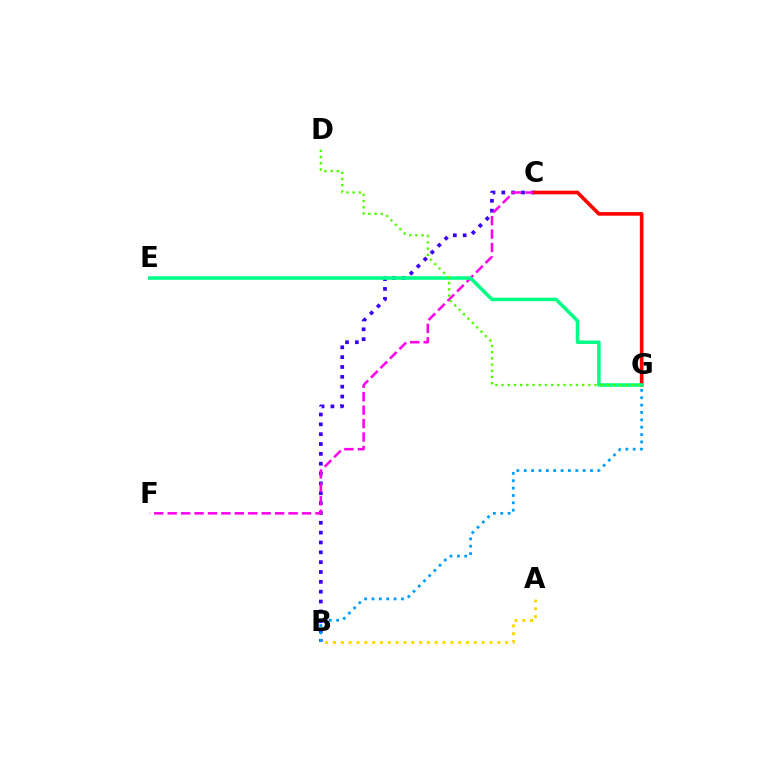{('B', 'C'): [{'color': '#3700ff', 'line_style': 'dotted', 'thickness': 2.67}], ('C', 'F'): [{'color': '#ff00ed', 'line_style': 'dashed', 'thickness': 1.82}], ('C', 'G'): [{'color': '#ff0000', 'line_style': 'solid', 'thickness': 2.62}], ('B', 'G'): [{'color': '#009eff', 'line_style': 'dotted', 'thickness': 2.0}], ('A', 'B'): [{'color': '#ffd500', 'line_style': 'dotted', 'thickness': 2.13}], ('E', 'G'): [{'color': '#00ff86', 'line_style': 'solid', 'thickness': 2.54}], ('D', 'G'): [{'color': '#4fff00', 'line_style': 'dotted', 'thickness': 1.68}]}